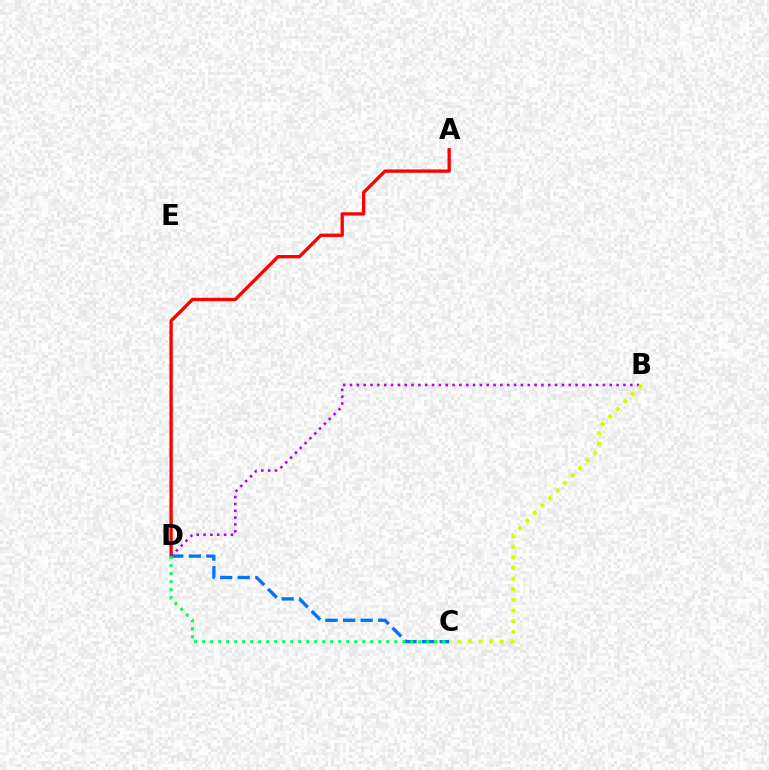{('A', 'D'): [{'color': '#ff0000', 'line_style': 'solid', 'thickness': 2.38}], ('C', 'D'): [{'color': '#0074ff', 'line_style': 'dashed', 'thickness': 2.39}, {'color': '#00ff5c', 'line_style': 'dotted', 'thickness': 2.17}], ('B', 'D'): [{'color': '#b900ff', 'line_style': 'dotted', 'thickness': 1.86}], ('B', 'C'): [{'color': '#d1ff00', 'line_style': 'dotted', 'thickness': 2.89}]}